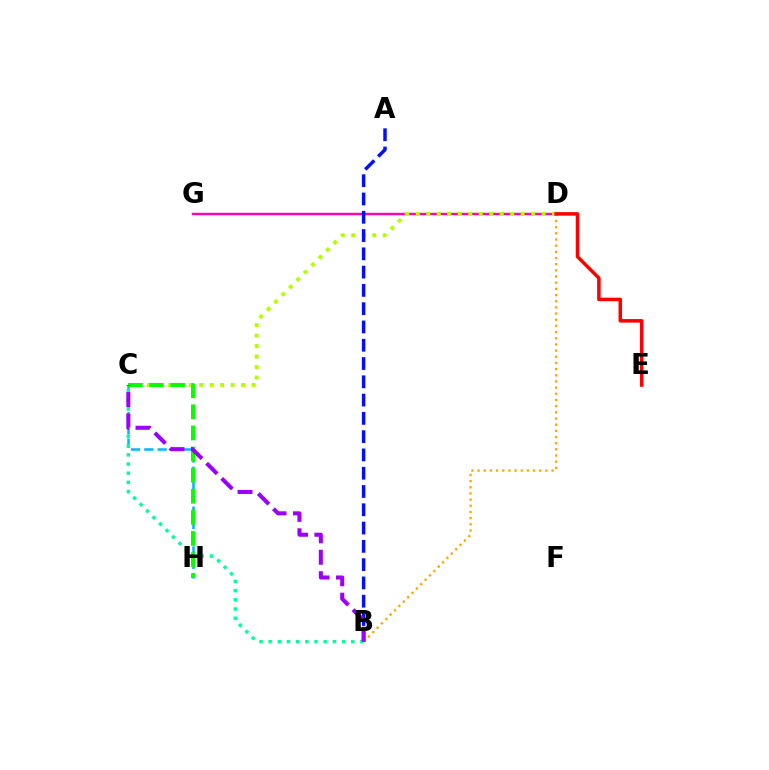{('D', 'G'): [{'color': '#ff00bd', 'line_style': 'solid', 'thickness': 1.76}], ('C', 'D'): [{'color': '#b3ff00', 'line_style': 'dotted', 'thickness': 2.85}], ('B', 'D'): [{'color': '#ffa500', 'line_style': 'dotted', 'thickness': 1.68}], ('D', 'E'): [{'color': '#ff0000', 'line_style': 'solid', 'thickness': 2.54}], ('C', 'H'): [{'color': '#00b5ff', 'line_style': 'dashed', 'thickness': 1.8}, {'color': '#08ff00', 'line_style': 'dashed', 'thickness': 2.87}], ('A', 'B'): [{'color': '#0010ff', 'line_style': 'dashed', 'thickness': 2.48}], ('B', 'C'): [{'color': '#00ff9d', 'line_style': 'dotted', 'thickness': 2.49}, {'color': '#9b00ff', 'line_style': 'dashed', 'thickness': 2.91}]}